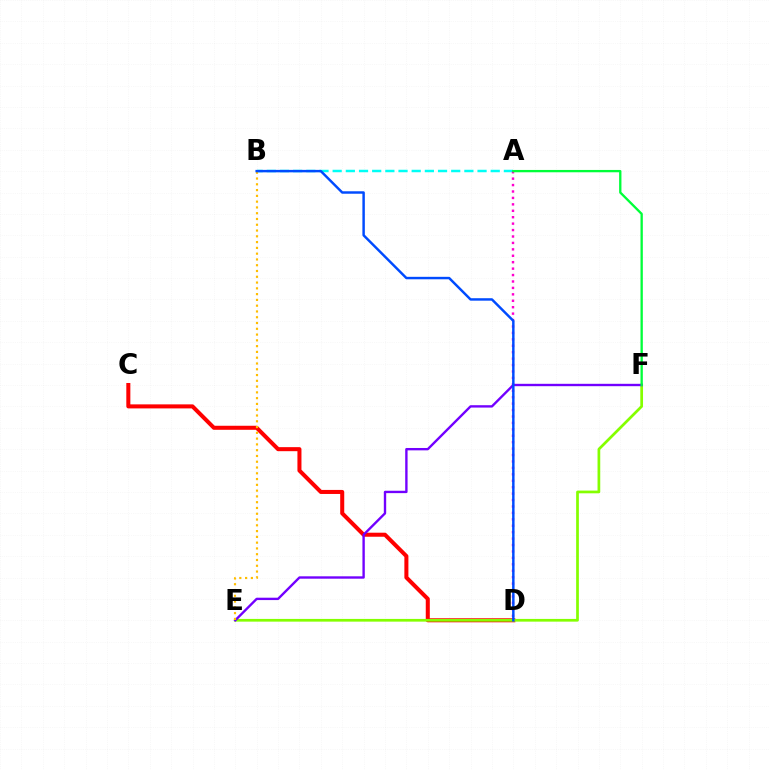{('C', 'D'): [{'color': '#ff0000', 'line_style': 'solid', 'thickness': 2.9}], ('A', 'B'): [{'color': '#00fff6', 'line_style': 'dashed', 'thickness': 1.79}], ('E', 'F'): [{'color': '#84ff00', 'line_style': 'solid', 'thickness': 1.96}, {'color': '#7200ff', 'line_style': 'solid', 'thickness': 1.71}], ('A', 'D'): [{'color': '#ff00cf', 'line_style': 'dotted', 'thickness': 1.75}], ('B', 'E'): [{'color': '#ffbd00', 'line_style': 'dotted', 'thickness': 1.57}], ('A', 'F'): [{'color': '#00ff39', 'line_style': 'solid', 'thickness': 1.67}], ('B', 'D'): [{'color': '#004bff', 'line_style': 'solid', 'thickness': 1.77}]}